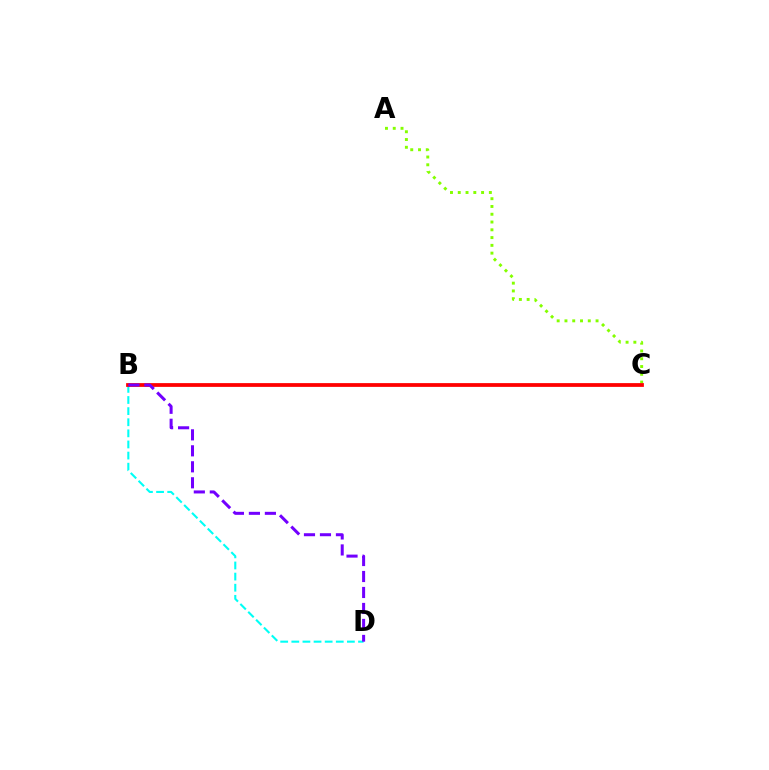{('A', 'C'): [{'color': '#84ff00', 'line_style': 'dotted', 'thickness': 2.11}], ('B', 'D'): [{'color': '#00fff6', 'line_style': 'dashed', 'thickness': 1.51}, {'color': '#7200ff', 'line_style': 'dashed', 'thickness': 2.17}], ('B', 'C'): [{'color': '#ff0000', 'line_style': 'solid', 'thickness': 2.71}]}